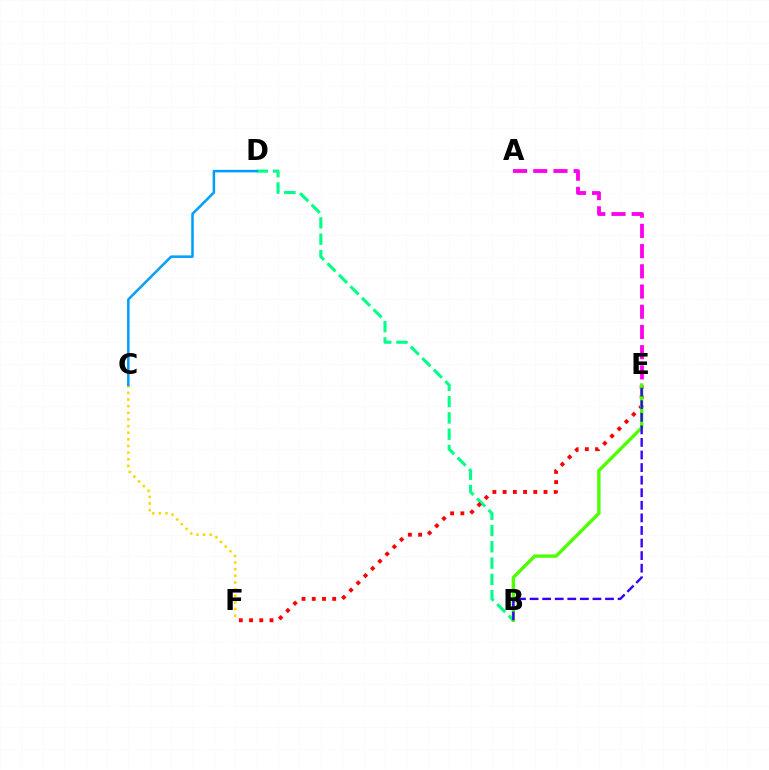{('A', 'E'): [{'color': '#ff00ed', 'line_style': 'dashed', 'thickness': 2.75}], ('C', 'F'): [{'color': '#ffd500', 'line_style': 'dotted', 'thickness': 1.8}], ('B', 'D'): [{'color': '#00ff86', 'line_style': 'dashed', 'thickness': 2.21}], ('E', 'F'): [{'color': '#ff0000', 'line_style': 'dotted', 'thickness': 2.78}], ('B', 'E'): [{'color': '#4fff00', 'line_style': 'solid', 'thickness': 2.43}, {'color': '#3700ff', 'line_style': 'dashed', 'thickness': 1.71}], ('C', 'D'): [{'color': '#009eff', 'line_style': 'solid', 'thickness': 1.82}]}